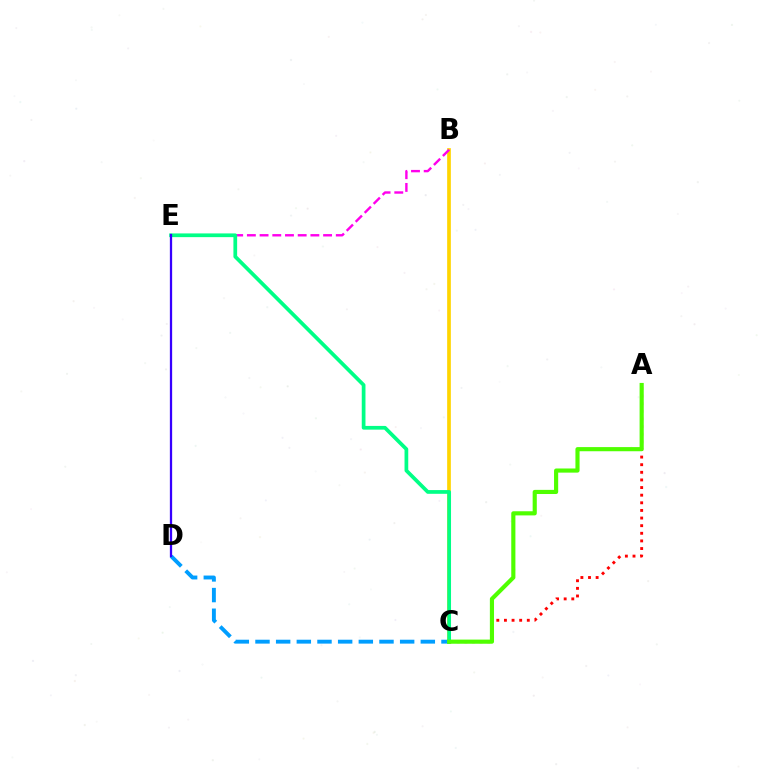{('B', 'C'): [{'color': '#ffd500', 'line_style': 'solid', 'thickness': 2.66}], ('B', 'E'): [{'color': '#ff00ed', 'line_style': 'dashed', 'thickness': 1.73}], ('C', 'D'): [{'color': '#009eff', 'line_style': 'dashed', 'thickness': 2.81}], ('C', 'E'): [{'color': '#00ff86', 'line_style': 'solid', 'thickness': 2.68}], ('A', 'C'): [{'color': '#ff0000', 'line_style': 'dotted', 'thickness': 2.07}, {'color': '#4fff00', 'line_style': 'solid', 'thickness': 2.98}], ('D', 'E'): [{'color': '#3700ff', 'line_style': 'solid', 'thickness': 1.64}]}